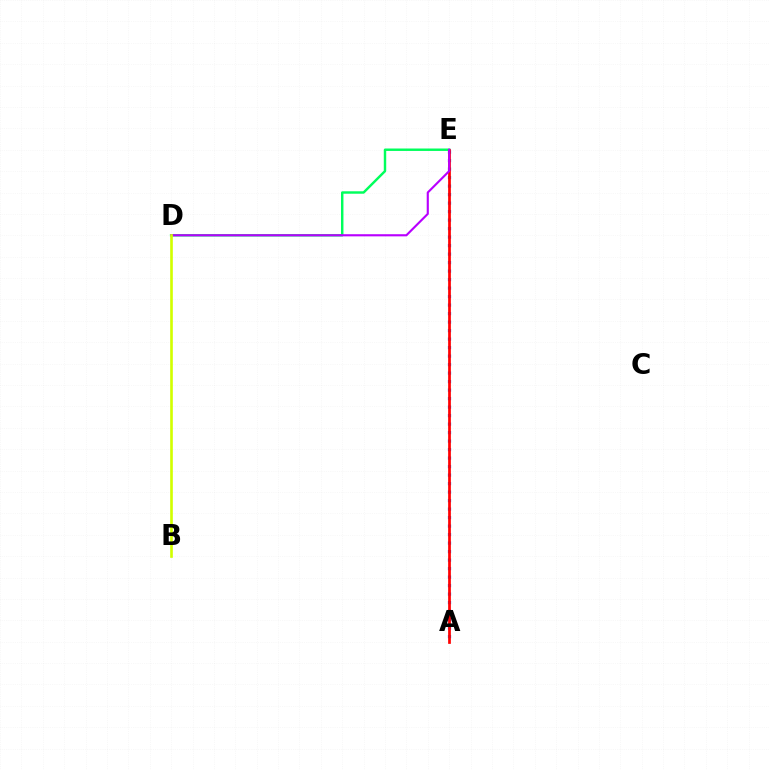{('A', 'E'): [{'color': '#0074ff', 'line_style': 'dotted', 'thickness': 2.31}, {'color': '#ff0000', 'line_style': 'solid', 'thickness': 1.96}], ('D', 'E'): [{'color': '#00ff5c', 'line_style': 'solid', 'thickness': 1.75}, {'color': '#b900ff', 'line_style': 'solid', 'thickness': 1.54}], ('B', 'D'): [{'color': '#d1ff00', 'line_style': 'solid', 'thickness': 1.91}]}